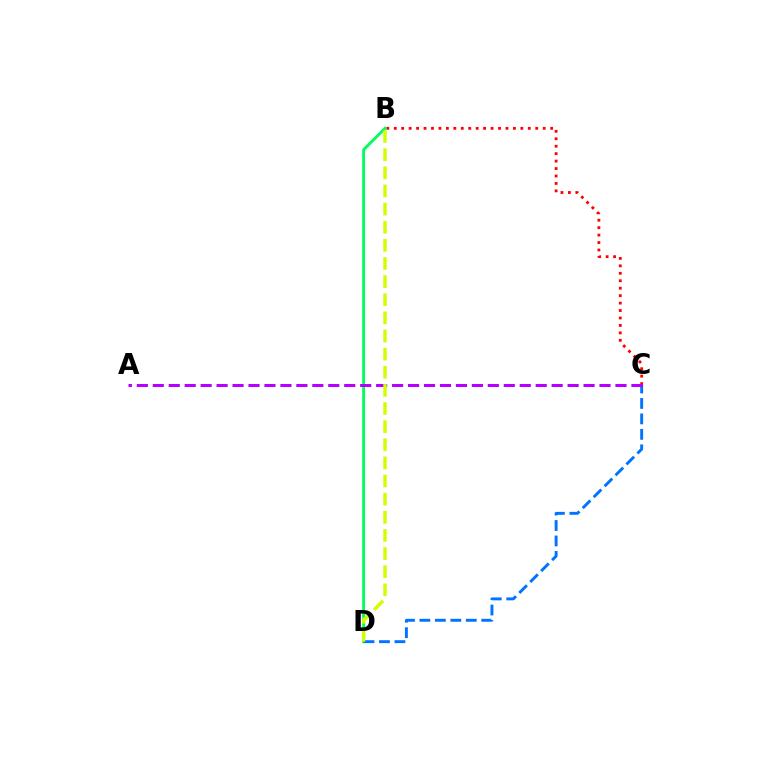{('B', 'C'): [{'color': '#ff0000', 'line_style': 'dotted', 'thickness': 2.02}], ('B', 'D'): [{'color': '#00ff5c', 'line_style': 'solid', 'thickness': 2.08}, {'color': '#d1ff00', 'line_style': 'dashed', 'thickness': 2.46}], ('C', 'D'): [{'color': '#0074ff', 'line_style': 'dashed', 'thickness': 2.1}], ('A', 'C'): [{'color': '#b900ff', 'line_style': 'dashed', 'thickness': 2.17}]}